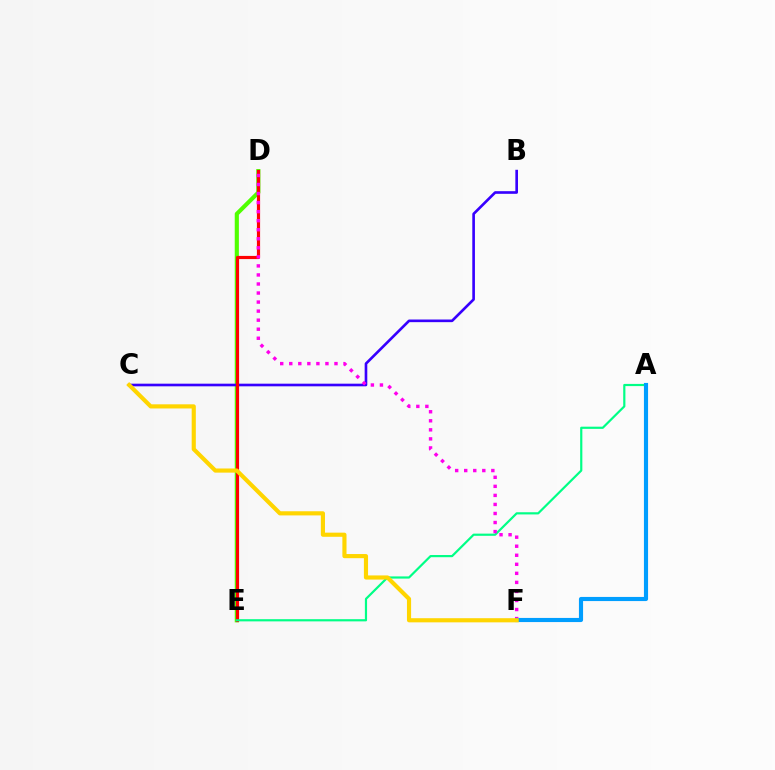{('D', 'E'): [{'color': '#4fff00', 'line_style': 'solid', 'thickness': 2.98}, {'color': '#ff0000', 'line_style': 'solid', 'thickness': 2.28}], ('B', 'C'): [{'color': '#3700ff', 'line_style': 'solid', 'thickness': 1.9}], ('A', 'E'): [{'color': '#00ff86', 'line_style': 'solid', 'thickness': 1.57}], ('D', 'F'): [{'color': '#ff00ed', 'line_style': 'dotted', 'thickness': 2.46}], ('A', 'F'): [{'color': '#009eff', 'line_style': 'solid', 'thickness': 2.98}], ('C', 'F'): [{'color': '#ffd500', 'line_style': 'solid', 'thickness': 2.98}]}